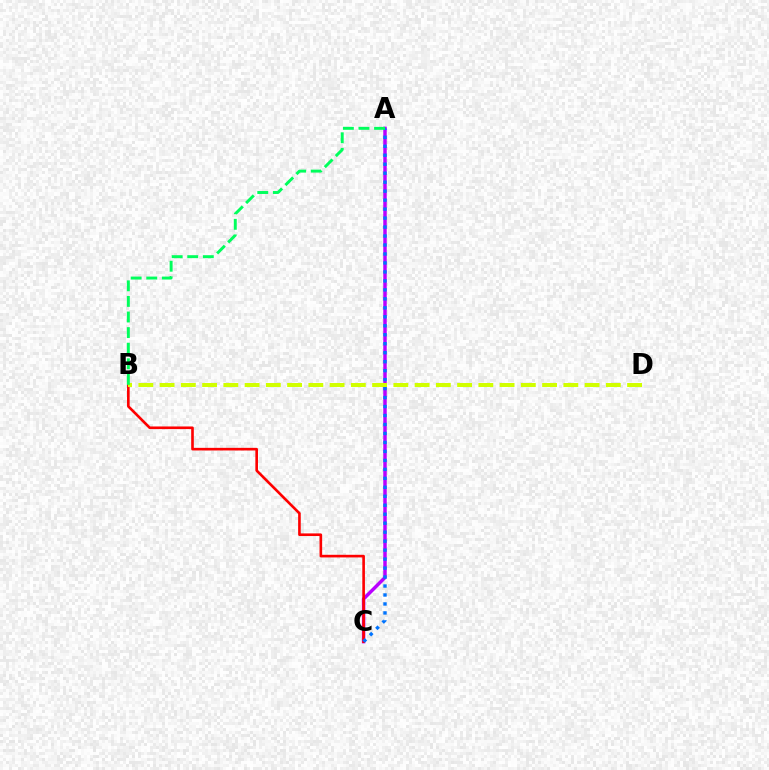{('A', 'C'): [{'color': '#b900ff', 'line_style': 'solid', 'thickness': 2.49}, {'color': '#0074ff', 'line_style': 'dotted', 'thickness': 2.44}], ('B', 'C'): [{'color': '#ff0000', 'line_style': 'solid', 'thickness': 1.89}], ('B', 'D'): [{'color': '#d1ff00', 'line_style': 'dashed', 'thickness': 2.89}], ('A', 'B'): [{'color': '#00ff5c', 'line_style': 'dashed', 'thickness': 2.12}]}